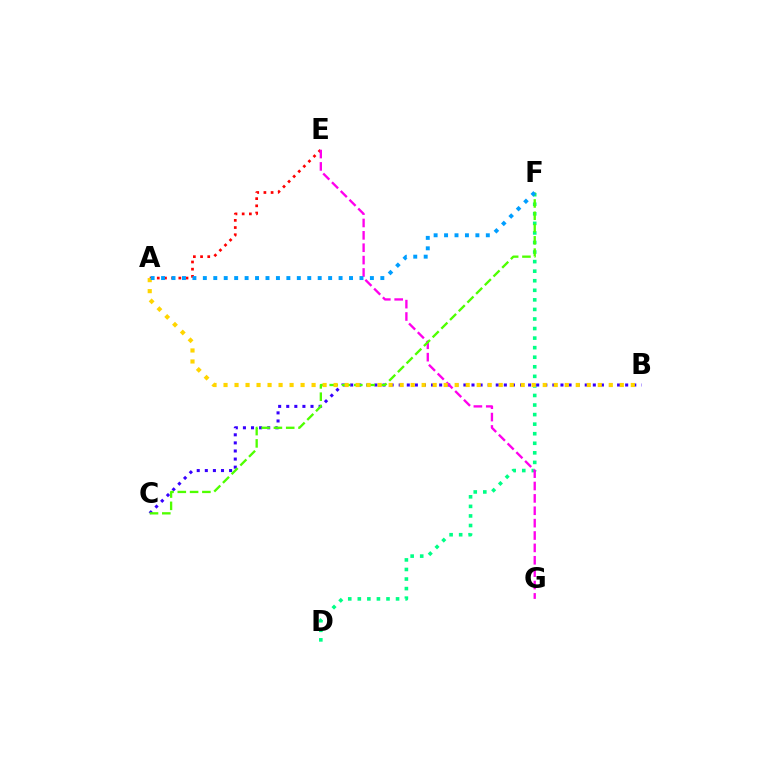{('D', 'F'): [{'color': '#00ff86', 'line_style': 'dotted', 'thickness': 2.6}], ('B', 'C'): [{'color': '#3700ff', 'line_style': 'dotted', 'thickness': 2.2}], ('A', 'E'): [{'color': '#ff0000', 'line_style': 'dotted', 'thickness': 1.95}], ('E', 'G'): [{'color': '#ff00ed', 'line_style': 'dashed', 'thickness': 1.68}], ('C', 'F'): [{'color': '#4fff00', 'line_style': 'dashed', 'thickness': 1.67}], ('A', 'B'): [{'color': '#ffd500', 'line_style': 'dotted', 'thickness': 2.99}], ('A', 'F'): [{'color': '#009eff', 'line_style': 'dotted', 'thickness': 2.84}]}